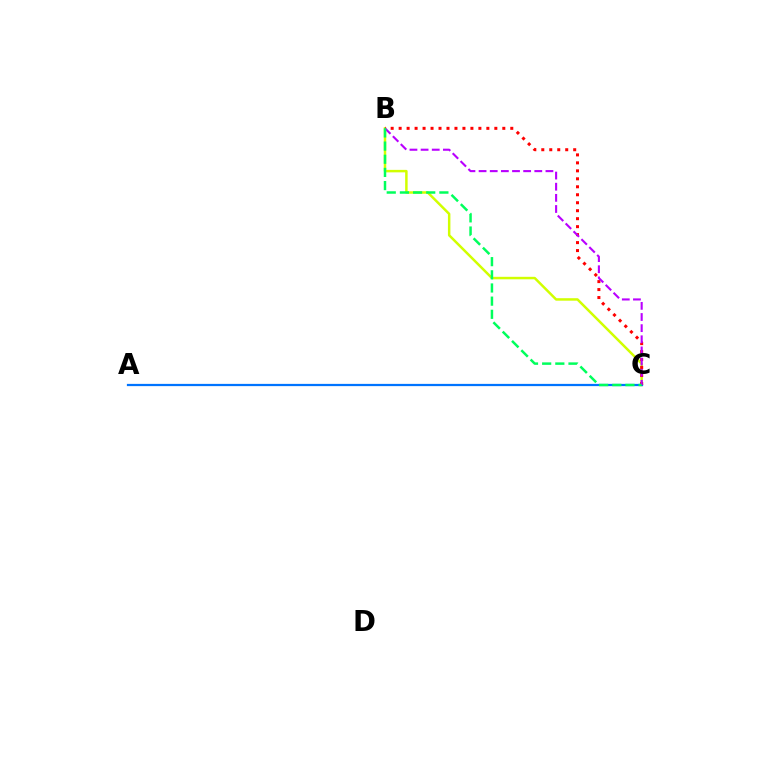{('B', 'C'): [{'color': '#d1ff00', 'line_style': 'solid', 'thickness': 1.79}, {'color': '#ff0000', 'line_style': 'dotted', 'thickness': 2.17}, {'color': '#b900ff', 'line_style': 'dashed', 'thickness': 1.51}, {'color': '#00ff5c', 'line_style': 'dashed', 'thickness': 1.79}], ('A', 'C'): [{'color': '#0074ff', 'line_style': 'solid', 'thickness': 1.61}]}